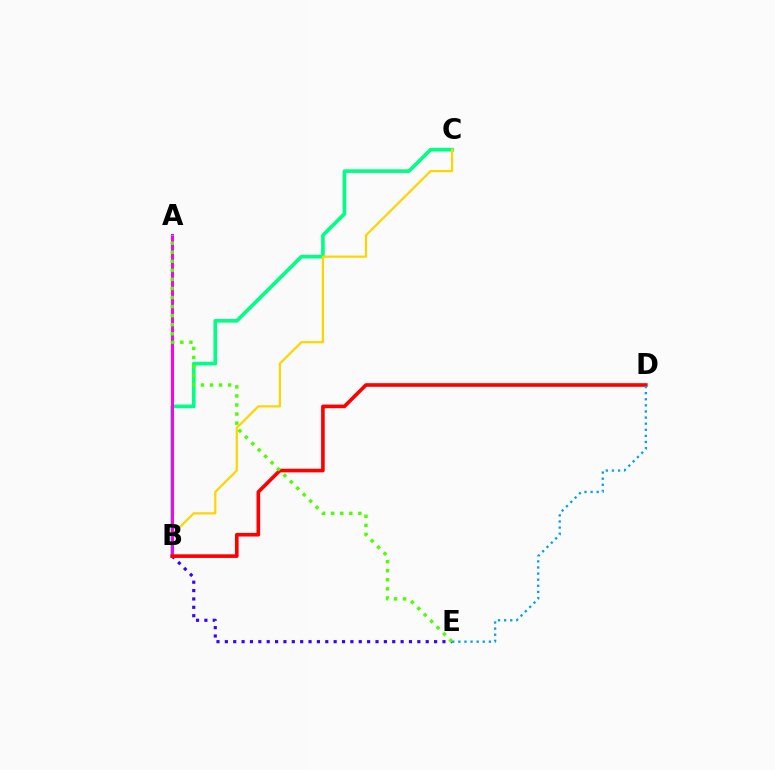{('B', 'C'): [{'color': '#00ff86', 'line_style': 'solid', 'thickness': 2.63}, {'color': '#ffd500', 'line_style': 'solid', 'thickness': 1.6}], ('B', 'E'): [{'color': '#3700ff', 'line_style': 'dotted', 'thickness': 2.27}], ('A', 'B'): [{'color': '#ff00ed', 'line_style': 'solid', 'thickness': 2.18}], ('B', 'D'): [{'color': '#ff0000', 'line_style': 'solid', 'thickness': 2.61}], ('D', 'E'): [{'color': '#009eff', 'line_style': 'dotted', 'thickness': 1.66}], ('A', 'E'): [{'color': '#4fff00', 'line_style': 'dotted', 'thickness': 2.46}]}